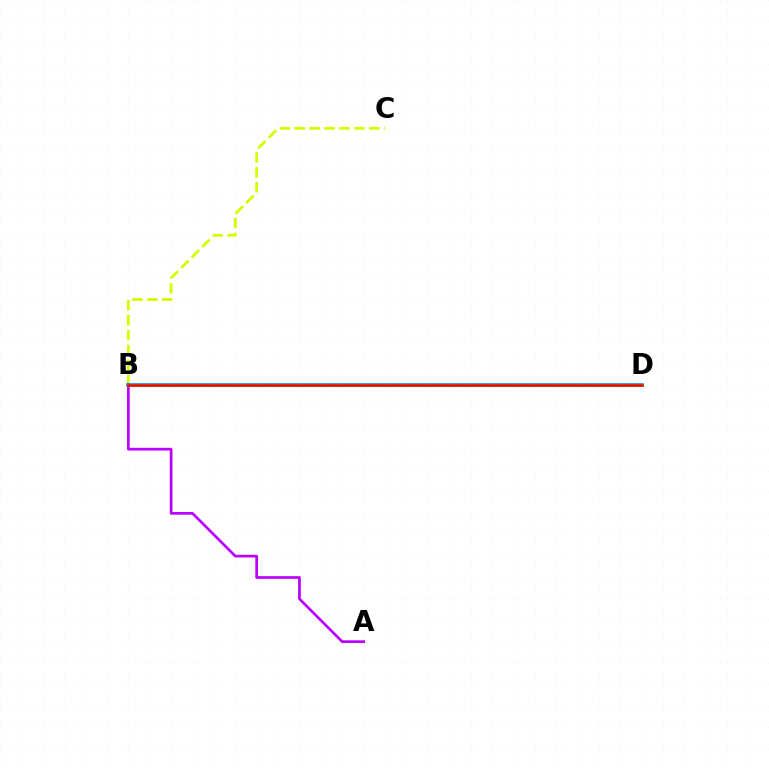{('B', 'C'): [{'color': '#d1ff00', 'line_style': 'dashed', 'thickness': 2.03}], ('B', 'D'): [{'color': '#0074ff', 'line_style': 'solid', 'thickness': 2.53}, {'color': '#00ff5c', 'line_style': 'solid', 'thickness': 2.23}, {'color': '#ff0000', 'line_style': 'solid', 'thickness': 1.84}], ('A', 'B'): [{'color': '#b900ff', 'line_style': 'solid', 'thickness': 1.95}]}